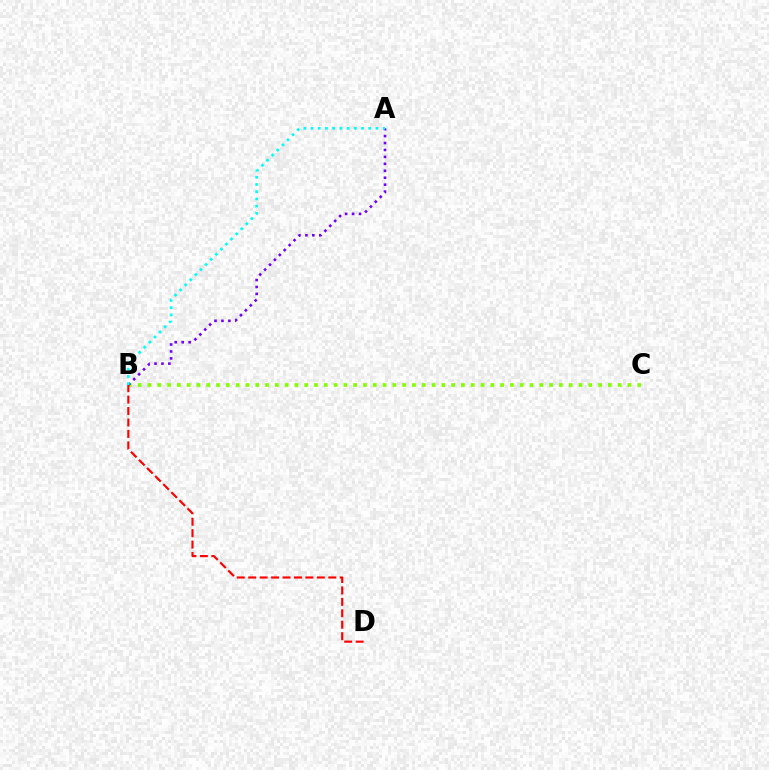{('B', 'C'): [{'color': '#84ff00', 'line_style': 'dotted', 'thickness': 2.66}], ('A', 'B'): [{'color': '#7200ff', 'line_style': 'dotted', 'thickness': 1.89}, {'color': '#00fff6', 'line_style': 'dotted', 'thickness': 1.96}], ('B', 'D'): [{'color': '#ff0000', 'line_style': 'dashed', 'thickness': 1.55}]}